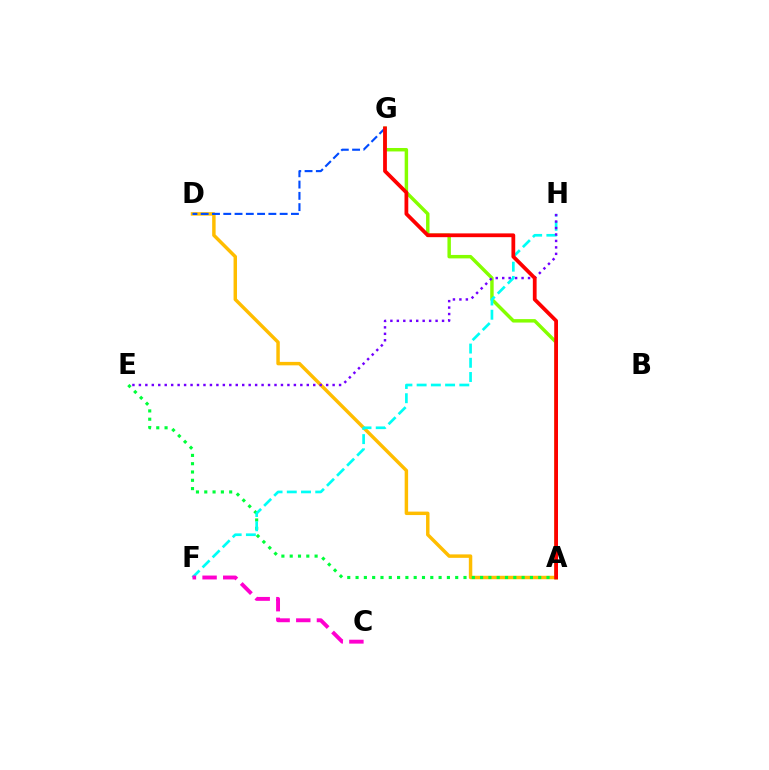{('A', 'G'): [{'color': '#84ff00', 'line_style': 'solid', 'thickness': 2.48}, {'color': '#ff0000', 'line_style': 'solid', 'thickness': 2.72}], ('A', 'D'): [{'color': '#ffbd00', 'line_style': 'solid', 'thickness': 2.49}], ('A', 'E'): [{'color': '#00ff39', 'line_style': 'dotted', 'thickness': 2.26}], ('F', 'H'): [{'color': '#00fff6', 'line_style': 'dashed', 'thickness': 1.93}], ('D', 'G'): [{'color': '#004bff', 'line_style': 'dashed', 'thickness': 1.53}], ('E', 'H'): [{'color': '#7200ff', 'line_style': 'dotted', 'thickness': 1.75}], ('C', 'F'): [{'color': '#ff00cf', 'line_style': 'dashed', 'thickness': 2.81}]}